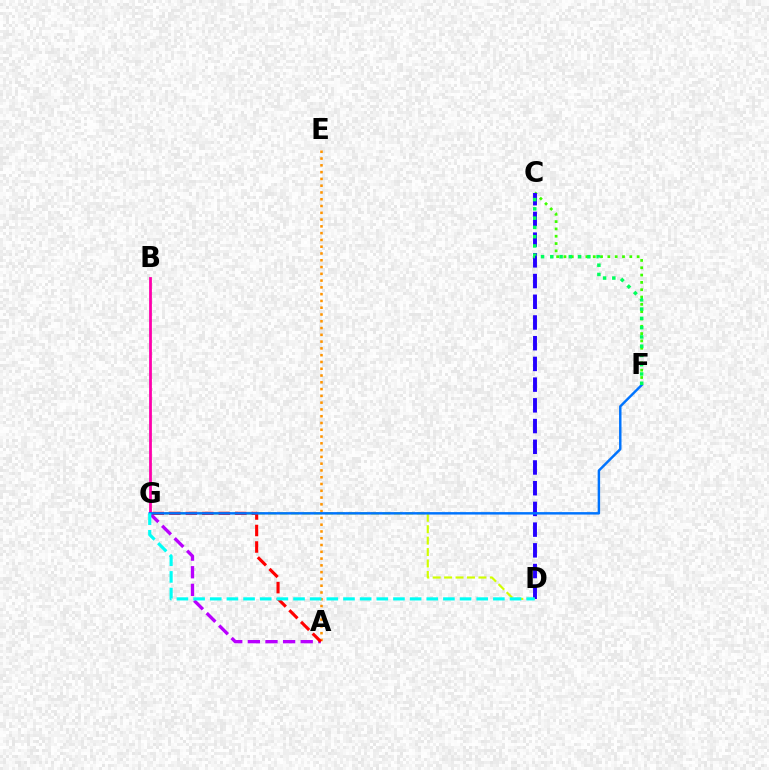{('B', 'G'): [{'color': '#ff00ac', 'line_style': 'solid', 'thickness': 2.0}], ('C', 'F'): [{'color': '#3dff00', 'line_style': 'dotted', 'thickness': 1.99}, {'color': '#00ff5c', 'line_style': 'dotted', 'thickness': 2.52}], ('A', 'G'): [{'color': '#b900ff', 'line_style': 'dashed', 'thickness': 2.39}, {'color': '#ff0000', 'line_style': 'dashed', 'thickness': 2.24}], ('C', 'D'): [{'color': '#2500ff', 'line_style': 'dashed', 'thickness': 2.81}], ('D', 'G'): [{'color': '#d1ff00', 'line_style': 'dashed', 'thickness': 1.55}, {'color': '#00fff6', 'line_style': 'dashed', 'thickness': 2.26}], ('A', 'E'): [{'color': '#ff9400', 'line_style': 'dotted', 'thickness': 1.84}], ('F', 'G'): [{'color': '#0074ff', 'line_style': 'solid', 'thickness': 1.76}]}